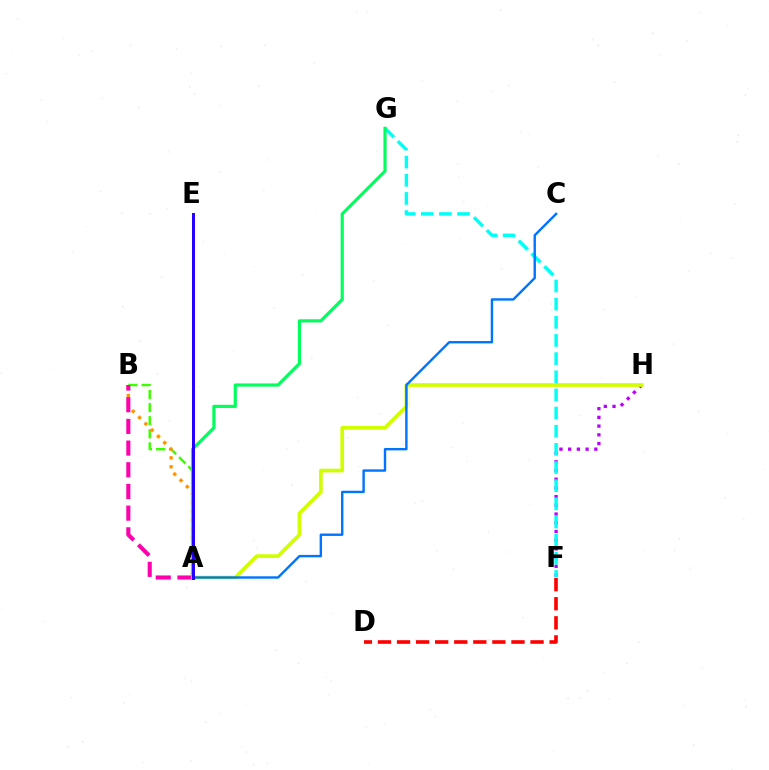{('F', 'H'): [{'color': '#b900ff', 'line_style': 'dotted', 'thickness': 2.37}], ('A', 'B'): [{'color': '#3dff00', 'line_style': 'dashed', 'thickness': 1.78}, {'color': '#ff9400', 'line_style': 'dotted', 'thickness': 2.42}, {'color': '#ff00ac', 'line_style': 'dashed', 'thickness': 2.95}], ('A', 'H'): [{'color': '#d1ff00', 'line_style': 'solid', 'thickness': 2.66}], ('F', 'G'): [{'color': '#00fff6', 'line_style': 'dashed', 'thickness': 2.47}], ('A', 'C'): [{'color': '#0074ff', 'line_style': 'solid', 'thickness': 1.73}], ('D', 'F'): [{'color': '#ff0000', 'line_style': 'dashed', 'thickness': 2.59}], ('A', 'G'): [{'color': '#00ff5c', 'line_style': 'solid', 'thickness': 2.28}], ('A', 'E'): [{'color': '#2500ff', 'line_style': 'solid', 'thickness': 2.17}]}